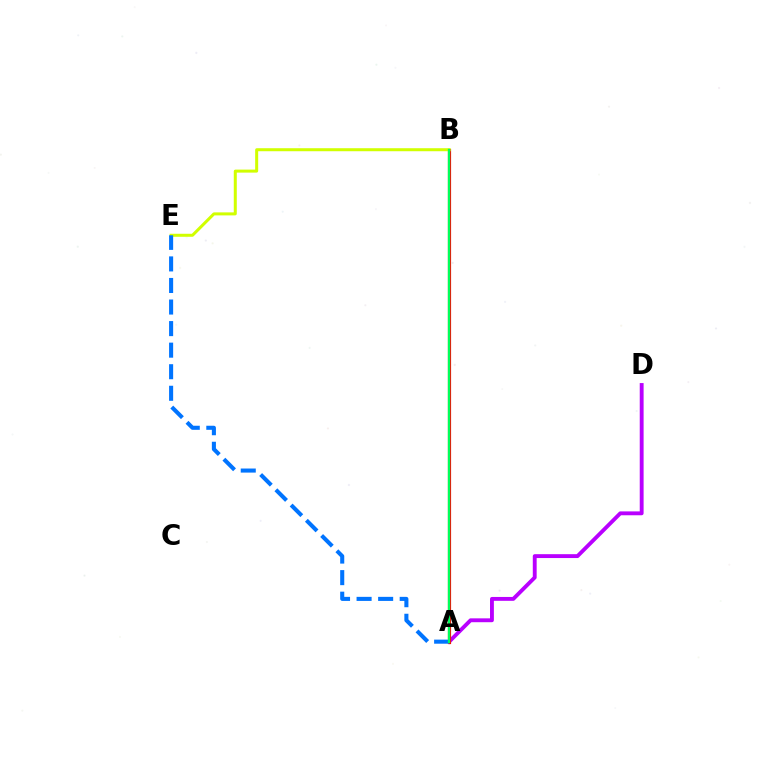{('A', 'D'): [{'color': '#b900ff', 'line_style': 'solid', 'thickness': 2.79}], ('A', 'B'): [{'color': '#ff0000', 'line_style': 'solid', 'thickness': 2.28}, {'color': '#00ff5c', 'line_style': 'solid', 'thickness': 1.68}], ('B', 'E'): [{'color': '#d1ff00', 'line_style': 'solid', 'thickness': 2.17}], ('A', 'E'): [{'color': '#0074ff', 'line_style': 'dashed', 'thickness': 2.93}]}